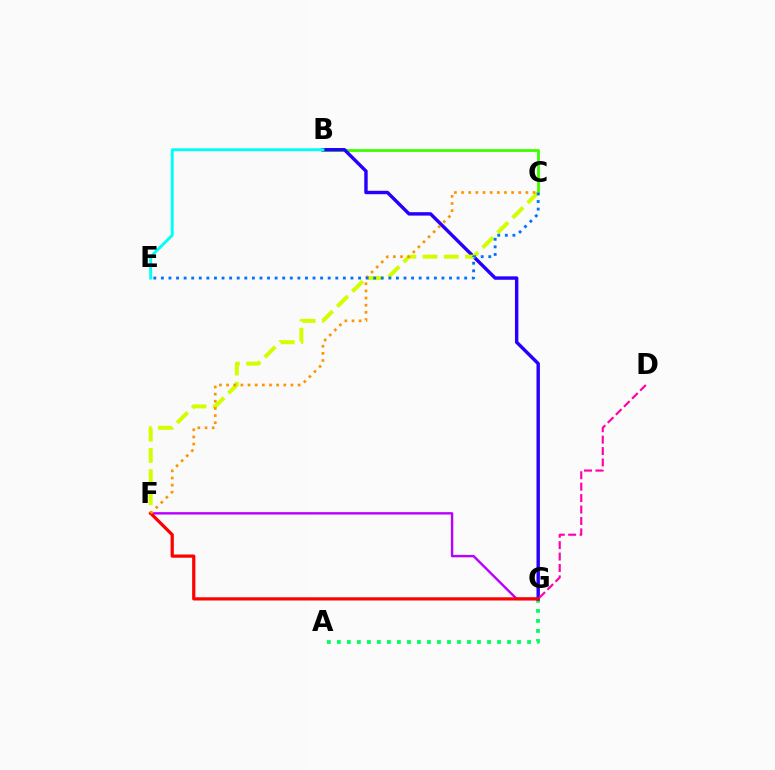{('F', 'G'): [{'color': '#b900ff', 'line_style': 'solid', 'thickness': 1.72}, {'color': '#ff0000', 'line_style': 'solid', 'thickness': 2.32}], ('B', 'C'): [{'color': '#3dff00', 'line_style': 'solid', 'thickness': 2.03}], ('A', 'G'): [{'color': '#00ff5c', 'line_style': 'dotted', 'thickness': 2.72}], ('B', 'G'): [{'color': '#2500ff', 'line_style': 'solid', 'thickness': 2.46}], ('C', 'F'): [{'color': '#d1ff00', 'line_style': 'dashed', 'thickness': 2.88}, {'color': '#ff9400', 'line_style': 'dotted', 'thickness': 1.94}], ('D', 'G'): [{'color': '#ff00ac', 'line_style': 'dashed', 'thickness': 1.55}], ('B', 'E'): [{'color': '#00fff6', 'line_style': 'solid', 'thickness': 2.1}], ('C', 'E'): [{'color': '#0074ff', 'line_style': 'dotted', 'thickness': 2.06}]}